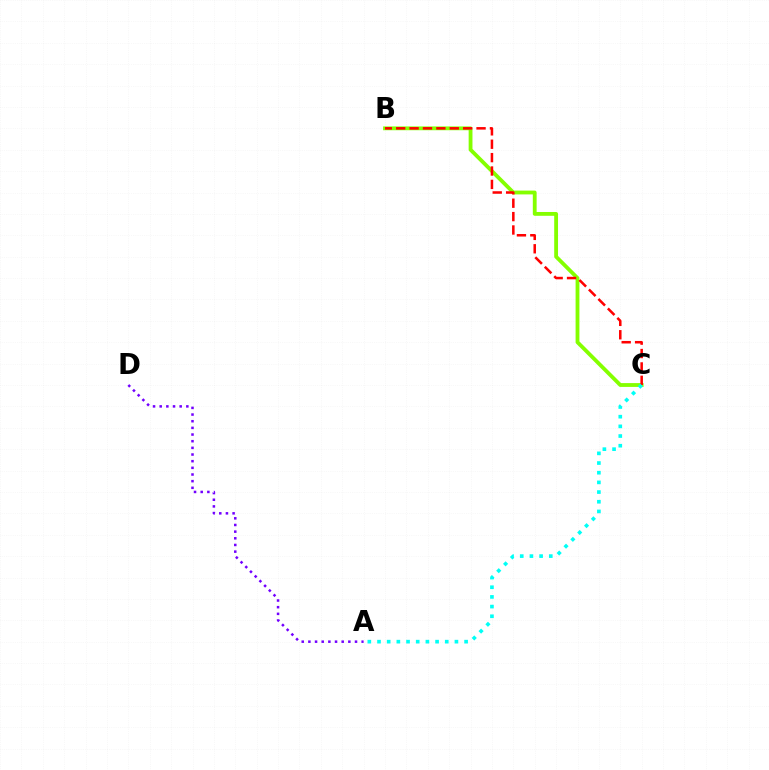{('B', 'C'): [{'color': '#84ff00', 'line_style': 'solid', 'thickness': 2.75}, {'color': '#ff0000', 'line_style': 'dashed', 'thickness': 1.82}], ('A', 'D'): [{'color': '#7200ff', 'line_style': 'dotted', 'thickness': 1.81}], ('A', 'C'): [{'color': '#00fff6', 'line_style': 'dotted', 'thickness': 2.63}]}